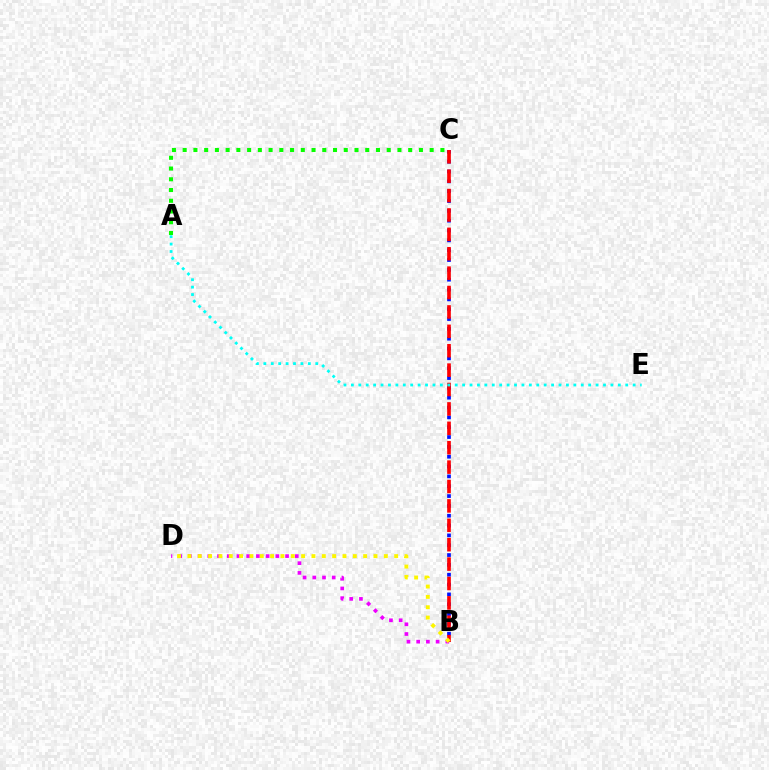{('A', 'C'): [{'color': '#08ff00', 'line_style': 'dotted', 'thickness': 2.92}], ('B', 'C'): [{'color': '#0010ff', 'line_style': 'dotted', 'thickness': 2.67}, {'color': '#ff0000', 'line_style': 'dashed', 'thickness': 2.64}], ('B', 'D'): [{'color': '#ee00ff', 'line_style': 'dotted', 'thickness': 2.64}, {'color': '#fcf500', 'line_style': 'dotted', 'thickness': 2.81}], ('A', 'E'): [{'color': '#00fff6', 'line_style': 'dotted', 'thickness': 2.01}]}